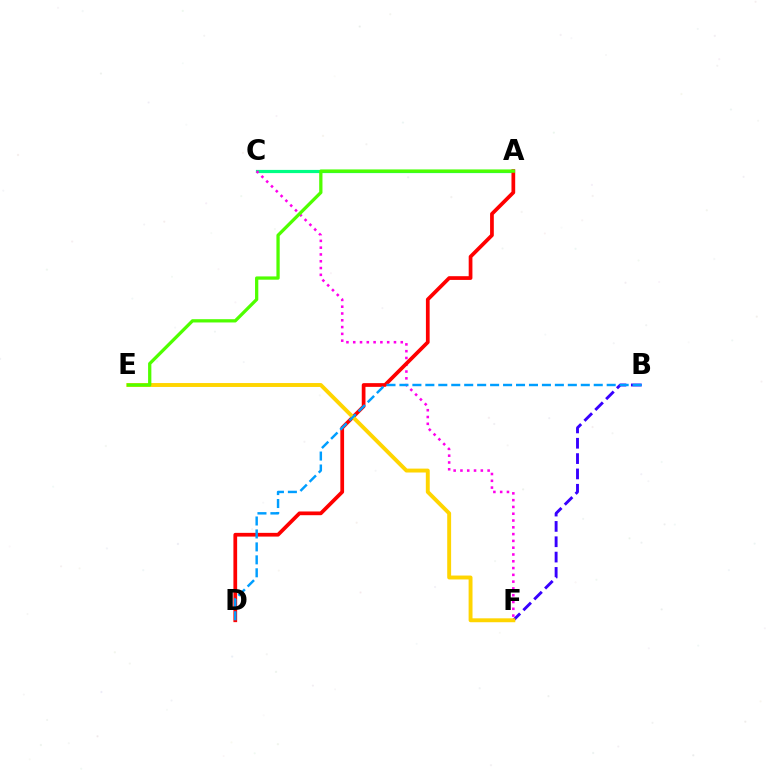{('A', 'C'): [{'color': '#00ff86', 'line_style': 'solid', 'thickness': 2.3}], ('B', 'F'): [{'color': '#3700ff', 'line_style': 'dashed', 'thickness': 2.08}], ('C', 'F'): [{'color': '#ff00ed', 'line_style': 'dotted', 'thickness': 1.84}], ('A', 'D'): [{'color': '#ff0000', 'line_style': 'solid', 'thickness': 2.68}], ('E', 'F'): [{'color': '#ffd500', 'line_style': 'solid', 'thickness': 2.81}], ('B', 'D'): [{'color': '#009eff', 'line_style': 'dashed', 'thickness': 1.76}], ('A', 'E'): [{'color': '#4fff00', 'line_style': 'solid', 'thickness': 2.36}]}